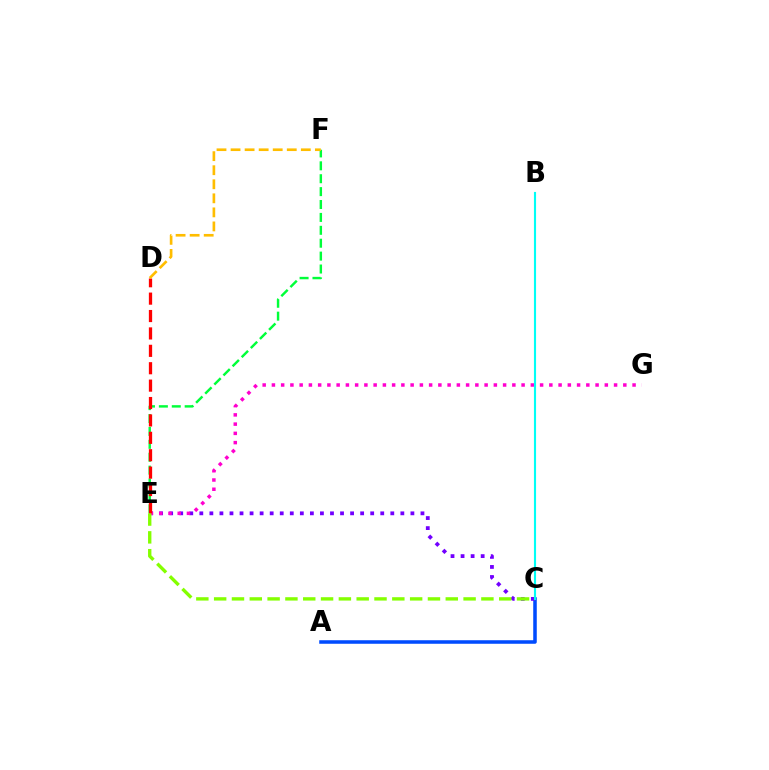{('A', 'C'): [{'color': '#004bff', 'line_style': 'solid', 'thickness': 2.55}], ('E', 'F'): [{'color': '#00ff39', 'line_style': 'dashed', 'thickness': 1.75}], ('C', 'E'): [{'color': '#7200ff', 'line_style': 'dotted', 'thickness': 2.73}, {'color': '#84ff00', 'line_style': 'dashed', 'thickness': 2.42}], ('E', 'G'): [{'color': '#ff00cf', 'line_style': 'dotted', 'thickness': 2.51}], ('D', 'E'): [{'color': '#ff0000', 'line_style': 'dashed', 'thickness': 2.36}], ('B', 'C'): [{'color': '#00fff6', 'line_style': 'solid', 'thickness': 1.53}], ('D', 'F'): [{'color': '#ffbd00', 'line_style': 'dashed', 'thickness': 1.91}]}